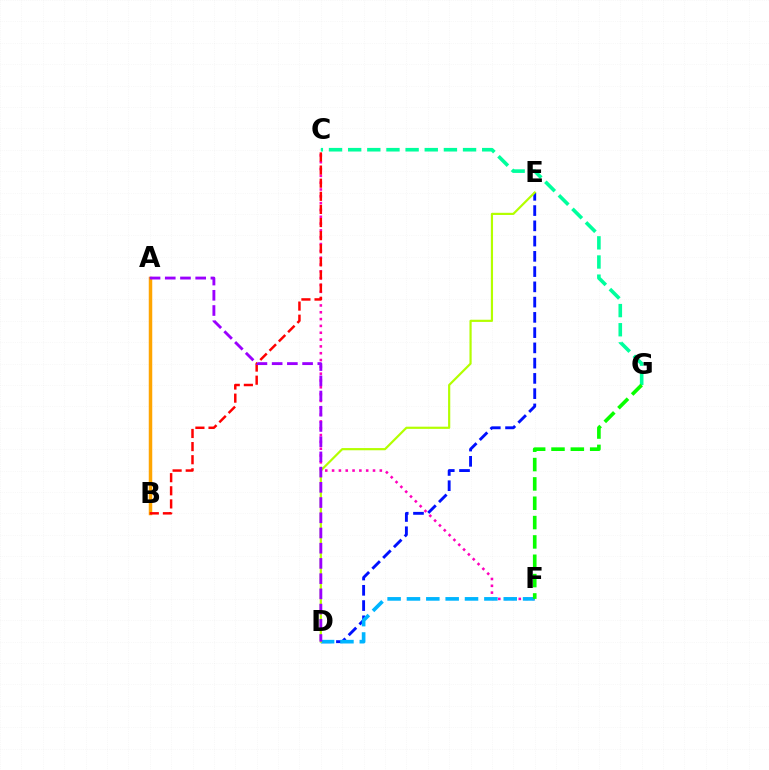{('C', 'F'): [{'color': '#ff00bd', 'line_style': 'dotted', 'thickness': 1.85}], ('C', 'G'): [{'color': '#00ff9d', 'line_style': 'dashed', 'thickness': 2.6}], ('D', 'E'): [{'color': '#0010ff', 'line_style': 'dashed', 'thickness': 2.07}, {'color': '#b3ff00', 'line_style': 'solid', 'thickness': 1.57}], ('D', 'F'): [{'color': '#00b5ff', 'line_style': 'dashed', 'thickness': 2.63}], ('A', 'B'): [{'color': '#ffa500', 'line_style': 'solid', 'thickness': 2.52}], ('B', 'C'): [{'color': '#ff0000', 'line_style': 'dashed', 'thickness': 1.78}], ('A', 'D'): [{'color': '#9b00ff', 'line_style': 'dashed', 'thickness': 2.07}], ('F', 'G'): [{'color': '#08ff00', 'line_style': 'dashed', 'thickness': 2.63}]}